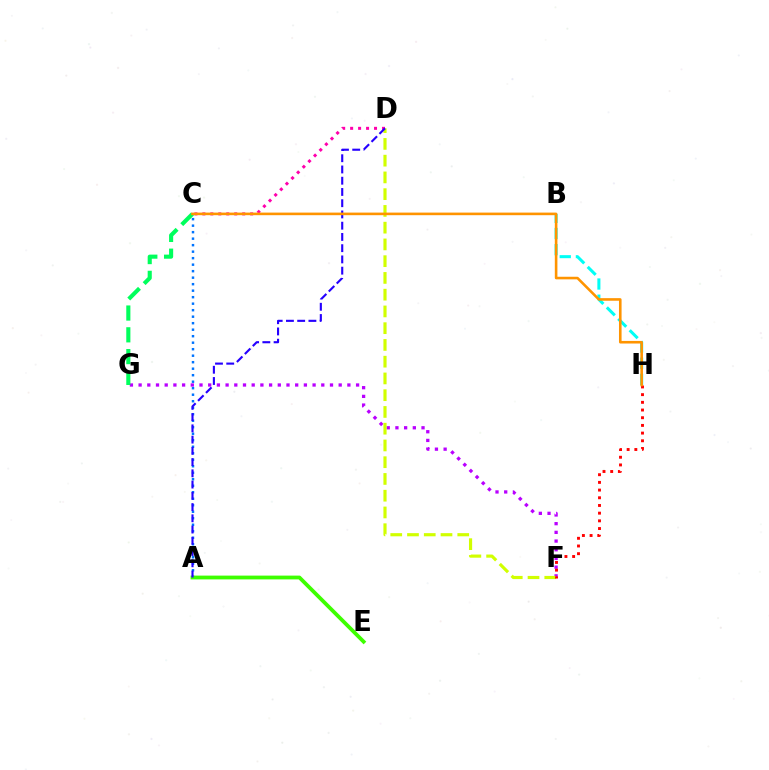{('F', 'G'): [{'color': '#b900ff', 'line_style': 'dotted', 'thickness': 2.36}], ('B', 'H'): [{'color': '#00fff6', 'line_style': 'dashed', 'thickness': 2.19}], ('A', 'C'): [{'color': '#0074ff', 'line_style': 'dotted', 'thickness': 1.77}], ('D', 'F'): [{'color': '#d1ff00', 'line_style': 'dashed', 'thickness': 2.28}], ('C', 'D'): [{'color': '#ff00ac', 'line_style': 'dotted', 'thickness': 2.16}], ('C', 'G'): [{'color': '#00ff5c', 'line_style': 'dashed', 'thickness': 2.96}], ('A', 'E'): [{'color': '#3dff00', 'line_style': 'solid', 'thickness': 2.73}], ('F', 'H'): [{'color': '#ff0000', 'line_style': 'dotted', 'thickness': 2.09}], ('A', 'D'): [{'color': '#2500ff', 'line_style': 'dashed', 'thickness': 1.53}], ('C', 'H'): [{'color': '#ff9400', 'line_style': 'solid', 'thickness': 1.87}]}